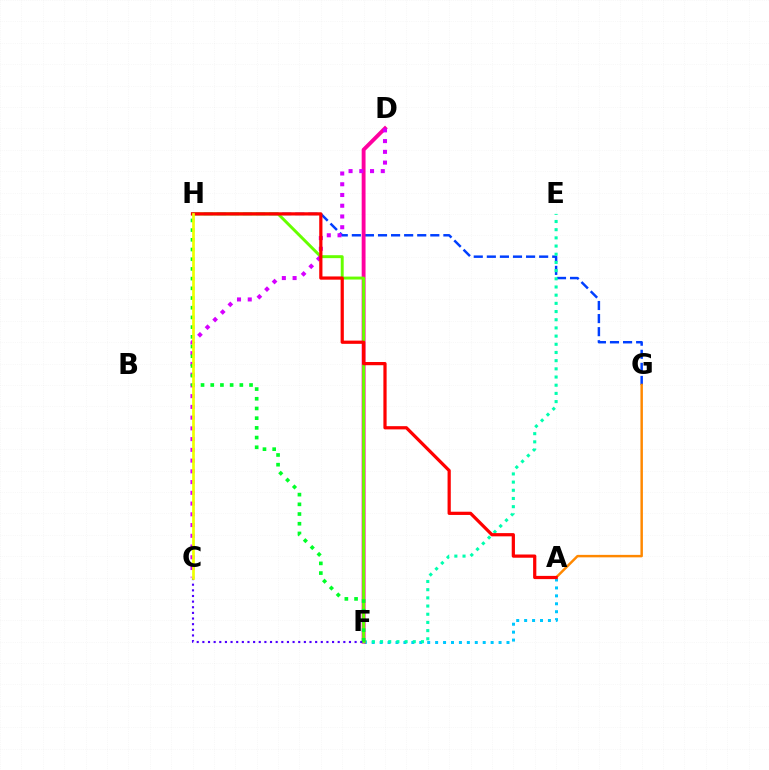{('G', 'H'): [{'color': '#003fff', 'line_style': 'dashed', 'thickness': 1.78}], ('A', 'F'): [{'color': '#00c7ff', 'line_style': 'dotted', 'thickness': 2.15}], ('E', 'F'): [{'color': '#00ffaf', 'line_style': 'dotted', 'thickness': 2.22}], ('D', 'F'): [{'color': '#ff00a0', 'line_style': 'solid', 'thickness': 2.78}], ('F', 'H'): [{'color': '#66ff00', 'line_style': 'solid', 'thickness': 2.12}, {'color': '#00ff27', 'line_style': 'dotted', 'thickness': 2.64}], ('C', 'D'): [{'color': '#d600ff', 'line_style': 'dotted', 'thickness': 2.92}], ('A', 'G'): [{'color': '#ff8800', 'line_style': 'solid', 'thickness': 1.78}], ('A', 'H'): [{'color': '#ff0000', 'line_style': 'solid', 'thickness': 2.32}], ('C', 'F'): [{'color': '#4f00ff', 'line_style': 'dotted', 'thickness': 1.53}], ('C', 'H'): [{'color': '#eeff00', 'line_style': 'solid', 'thickness': 1.95}]}